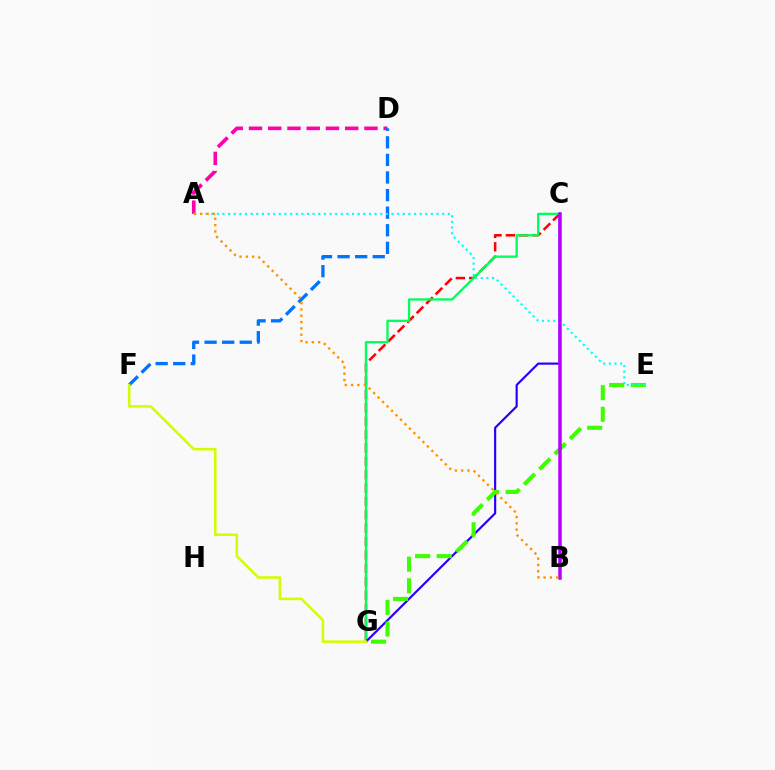{('A', 'D'): [{'color': '#ff00ac', 'line_style': 'dashed', 'thickness': 2.61}], ('C', 'G'): [{'color': '#ff0000', 'line_style': 'dashed', 'thickness': 1.82}, {'color': '#00ff5c', 'line_style': 'solid', 'thickness': 1.67}, {'color': '#2500ff', 'line_style': 'solid', 'thickness': 1.56}], ('E', 'G'): [{'color': '#3dff00', 'line_style': 'dashed', 'thickness': 2.93}], ('D', 'F'): [{'color': '#0074ff', 'line_style': 'dashed', 'thickness': 2.39}], ('A', 'E'): [{'color': '#00fff6', 'line_style': 'dotted', 'thickness': 1.53}], ('F', 'G'): [{'color': '#d1ff00', 'line_style': 'solid', 'thickness': 1.84}], ('B', 'C'): [{'color': '#b900ff', 'line_style': 'solid', 'thickness': 2.52}], ('A', 'B'): [{'color': '#ff9400', 'line_style': 'dotted', 'thickness': 1.72}]}